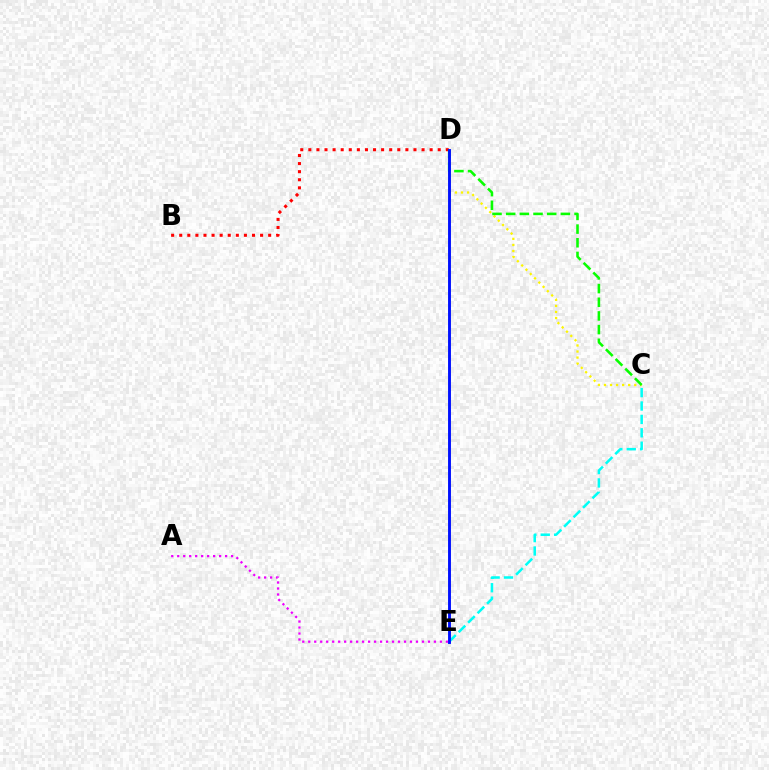{('C', 'D'): [{'color': '#fcf500', 'line_style': 'dotted', 'thickness': 1.64}, {'color': '#08ff00', 'line_style': 'dashed', 'thickness': 1.86}], ('B', 'D'): [{'color': '#ff0000', 'line_style': 'dotted', 'thickness': 2.2}], ('A', 'E'): [{'color': '#ee00ff', 'line_style': 'dotted', 'thickness': 1.63}], ('C', 'E'): [{'color': '#00fff6', 'line_style': 'dashed', 'thickness': 1.82}], ('D', 'E'): [{'color': '#0010ff', 'line_style': 'solid', 'thickness': 2.09}]}